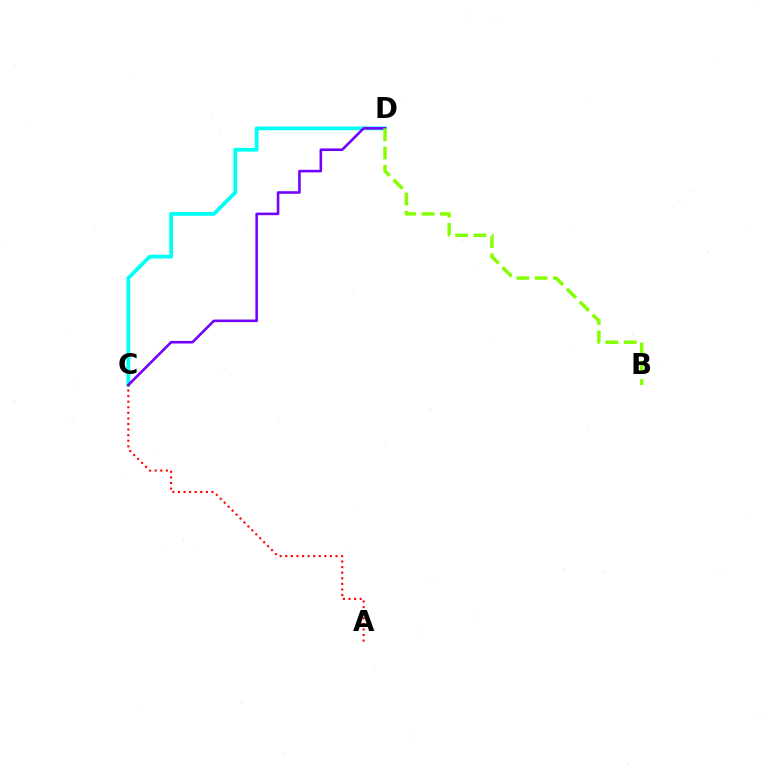{('C', 'D'): [{'color': '#00fff6', 'line_style': 'solid', 'thickness': 2.7}, {'color': '#7200ff', 'line_style': 'solid', 'thickness': 1.86}], ('B', 'D'): [{'color': '#84ff00', 'line_style': 'dashed', 'thickness': 2.49}], ('A', 'C'): [{'color': '#ff0000', 'line_style': 'dotted', 'thickness': 1.52}]}